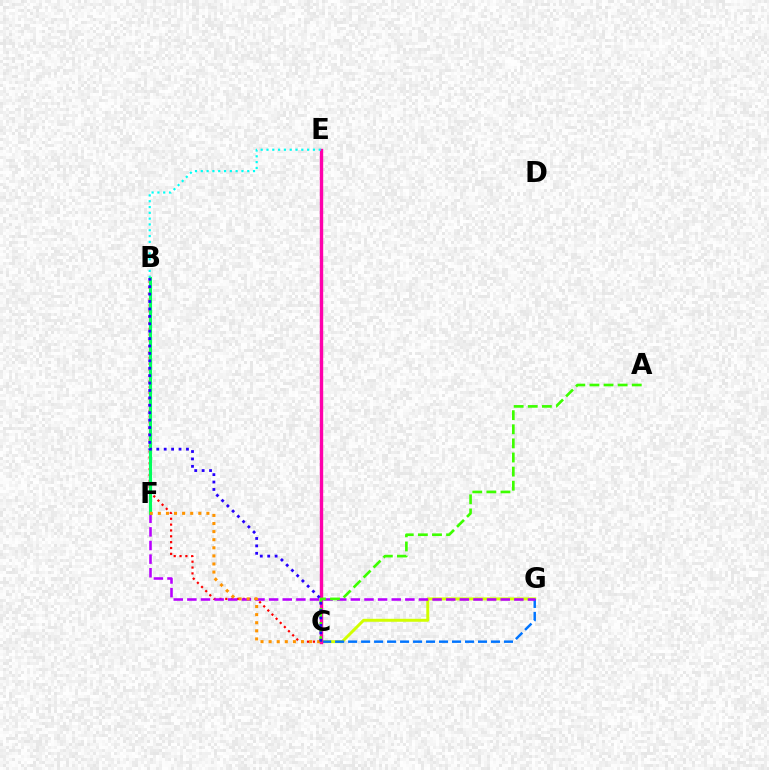{('C', 'G'): [{'color': '#d1ff00', 'line_style': 'solid', 'thickness': 2.14}, {'color': '#0074ff', 'line_style': 'dashed', 'thickness': 1.76}], ('B', 'C'): [{'color': '#ff0000', 'line_style': 'dotted', 'thickness': 1.59}, {'color': '#2500ff', 'line_style': 'dotted', 'thickness': 2.01}], ('C', 'E'): [{'color': '#ff00ac', 'line_style': 'solid', 'thickness': 2.43}], ('F', 'G'): [{'color': '#b900ff', 'line_style': 'dashed', 'thickness': 1.85}], ('B', 'E'): [{'color': '#00fff6', 'line_style': 'dotted', 'thickness': 1.58}], ('A', 'C'): [{'color': '#3dff00', 'line_style': 'dashed', 'thickness': 1.92}], ('B', 'F'): [{'color': '#00ff5c', 'line_style': 'solid', 'thickness': 2.26}], ('C', 'F'): [{'color': '#ff9400', 'line_style': 'dotted', 'thickness': 2.2}]}